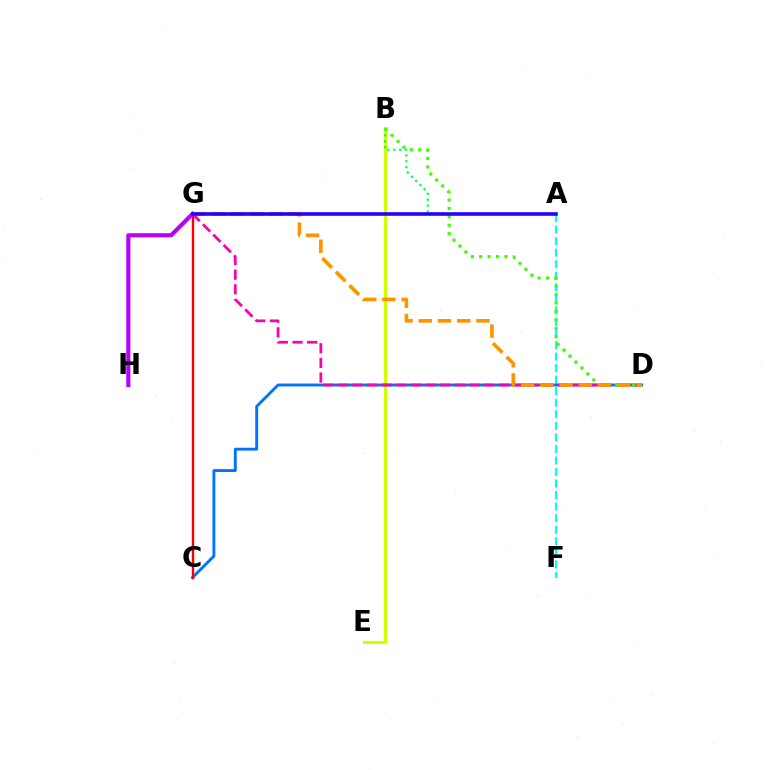{('A', 'F'): [{'color': '#00fff6', 'line_style': 'dashed', 'thickness': 1.57}], ('B', 'E'): [{'color': '#d1ff00', 'line_style': 'solid', 'thickness': 2.29}], ('C', 'D'): [{'color': '#0074ff', 'line_style': 'solid', 'thickness': 2.08}], ('C', 'G'): [{'color': '#ff0000', 'line_style': 'solid', 'thickness': 1.71}], ('G', 'H'): [{'color': '#b900ff', 'line_style': 'solid', 'thickness': 2.97}], ('D', 'G'): [{'color': '#ff00ac', 'line_style': 'dashed', 'thickness': 1.99}, {'color': '#ff9400', 'line_style': 'dashed', 'thickness': 2.61}], ('A', 'B'): [{'color': '#00ff5c', 'line_style': 'dotted', 'thickness': 1.61}], ('B', 'D'): [{'color': '#3dff00', 'line_style': 'dotted', 'thickness': 2.28}], ('A', 'G'): [{'color': '#2500ff', 'line_style': 'solid', 'thickness': 2.59}]}